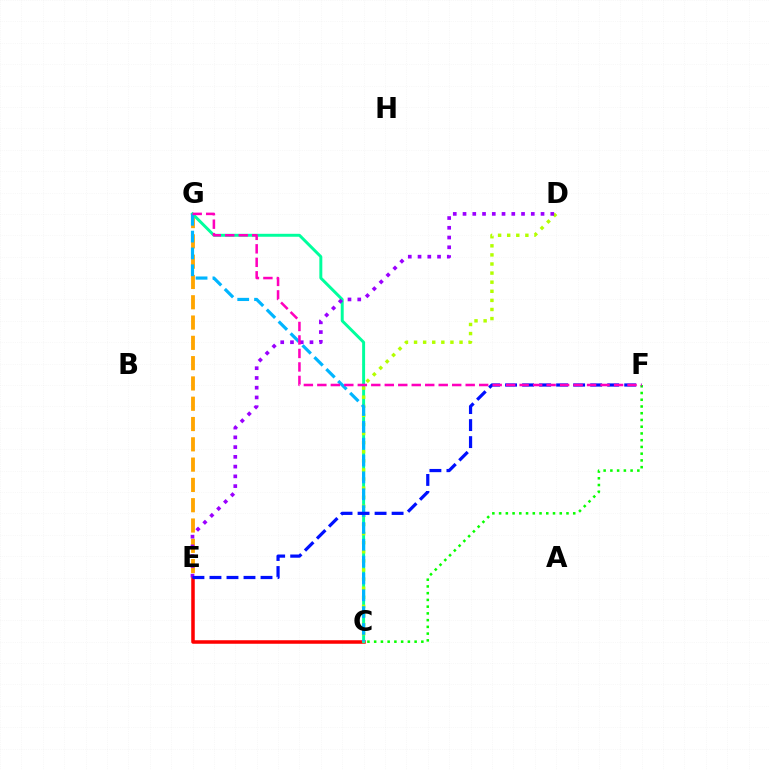{('E', 'G'): [{'color': '#ffa500', 'line_style': 'dashed', 'thickness': 2.76}], ('C', 'E'): [{'color': '#ff0000', 'line_style': 'solid', 'thickness': 2.54}], ('C', 'G'): [{'color': '#00ff9d', 'line_style': 'solid', 'thickness': 2.13}, {'color': '#00b5ff', 'line_style': 'dashed', 'thickness': 2.29}], ('C', 'D'): [{'color': '#b3ff00', 'line_style': 'dotted', 'thickness': 2.47}], ('C', 'F'): [{'color': '#08ff00', 'line_style': 'dotted', 'thickness': 1.83}], ('D', 'E'): [{'color': '#9b00ff', 'line_style': 'dotted', 'thickness': 2.65}], ('E', 'F'): [{'color': '#0010ff', 'line_style': 'dashed', 'thickness': 2.31}], ('F', 'G'): [{'color': '#ff00bd', 'line_style': 'dashed', 'thickness': 1.83}]}